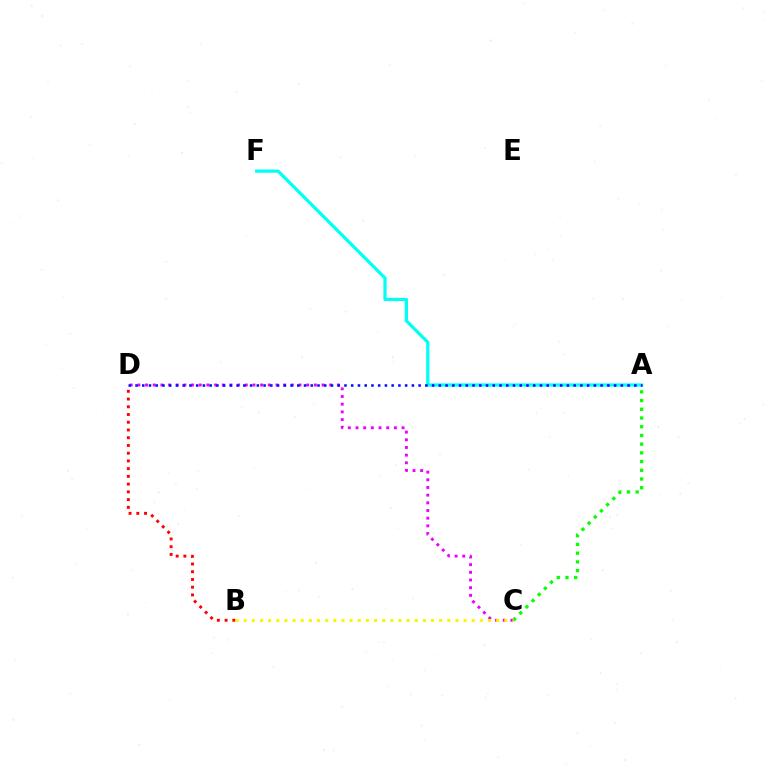{('A', 'C'): [{'color': '#08ff00', 'line_style': 'dotted', 'thickness': 2.37}], ('C', 'D'): [{'color': '#ee00ff', 'line_style': 'dotted', 'thickness': 2.09}], ('A', 'F'): [{'color': '#00fff6', 'line_style': 'solid', 'thickness': 2.31}], ('A', 'D'): [{'color': '#0010ff', 'line_style': 'dotted', 'thickness': 1.83}], ('B', 'D'): [{'color': '#ff0000', 'line_style': 'dotted', 'thickness': 2.1}], ('B', 'C'): [{'color': '#fcf500', 'line_style': 'dotted', 'thickness': 2.21}]}